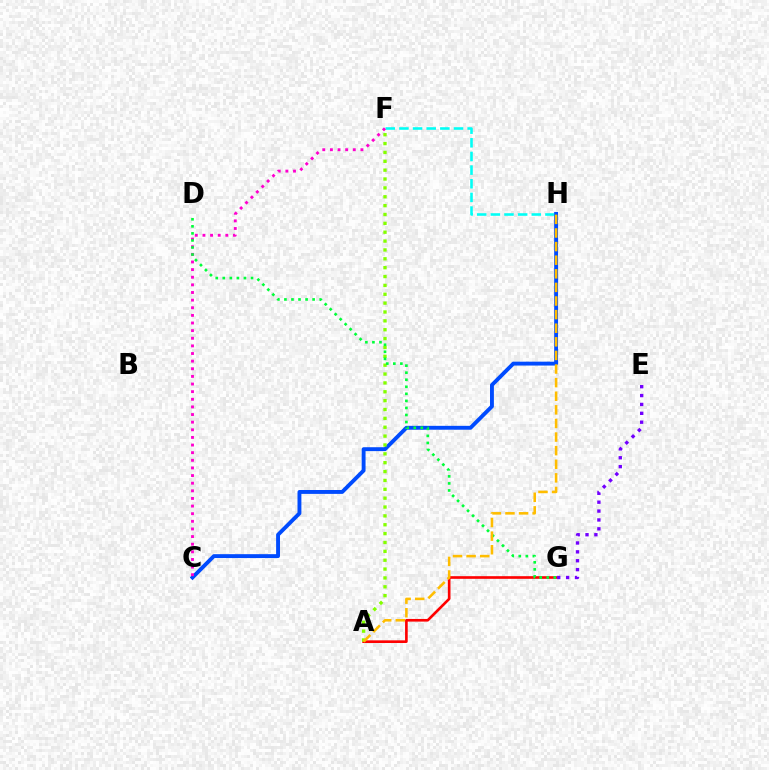{('F', 'H'): [{'color': '#00fff6', 'line_style': 'dashed', 'thickness': 1.85}], ('A', 'G'): [{'color': '#ff0000', 'line_style': 'solid', 'thickness': 1.91}], ('C', 'H'): [{'color': '#004bff', 'line_style': 'solid', 'thickness': 2.8}], ('A', 'F'): [{'color': '#84ff00', 'line_style': 'dotted', 'thickness': 2.41}], ('C', 'F'): [{'color': '#ff00cf', 'line_style': 'dotted', 'thickness': 2.07}], ('E', 'G'): [{'color': '#7200ff', 'line_style': 'dotted', 'thickness': 2.41}], ('D', 'G'): [{'color': '#00ff39', 'line_style': 'dotted', 'thickness': 1.92}], ('A', 'H'): [{'color': '#ffbd00', 'line_style': 'dashed', 'thickness': 1.85}]}